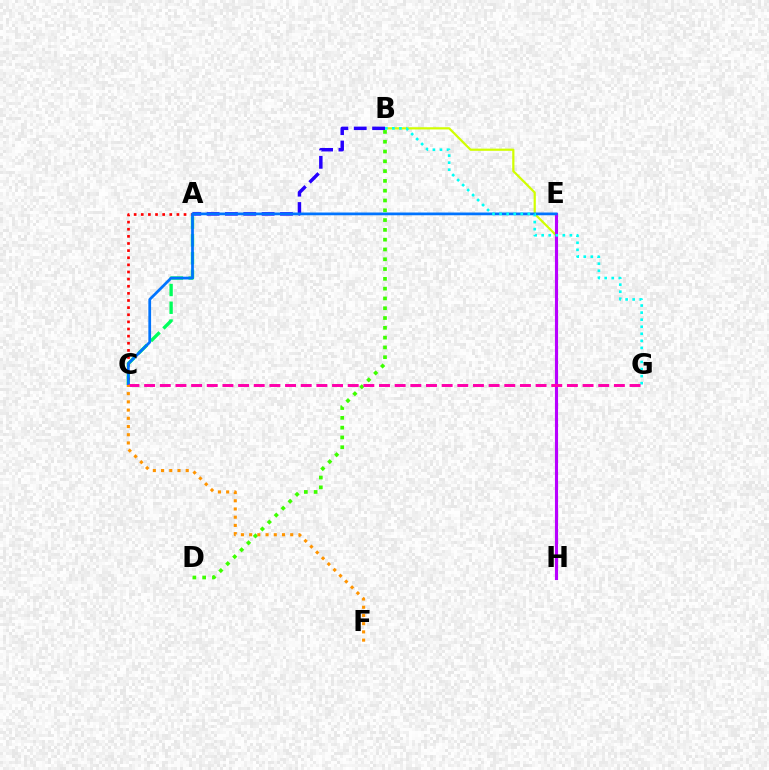{('B', 'H'): [{'color': '#d1ff00', 'line_style': 'solid', 'thickness': 1.59}], ('A', 'B'): [{'color': '#2500ff', 'line_style': 'dashed', 'thickness': 2.49}], ('A', 'C'): [{'color': '#00ff5c', 'line_style': 'dashed', 'thickness': 2.41}, {'color': '#ff0000', 'line_style': 'dotted', 'thickness': 1.94}], ('E', 'H'): [{'color': '#b900ff', 'line_style': 'solid', 'thickness': 2.25}], ('C', 'E'): [{'color': '#0074ff', 'line_style': 'solid', 'thickness': 1.98}], ('B', 'G'): [{'color': '#00fff6', 'line_style': 'dotted', 'thickness': 1.92}], ('B', 'D'): [{'color': '#3dff00', 'line_style': 'dotted', 'thickness': 2.66}], ('C', 'G'): [{'color': '#ff00ac', 'line_style': 'dashed', 'thickness': 2.13}], ('C', 'F'): [{'color': '#ff9400', 'line_style': 'dotted', 'thickness': 2.23}]}